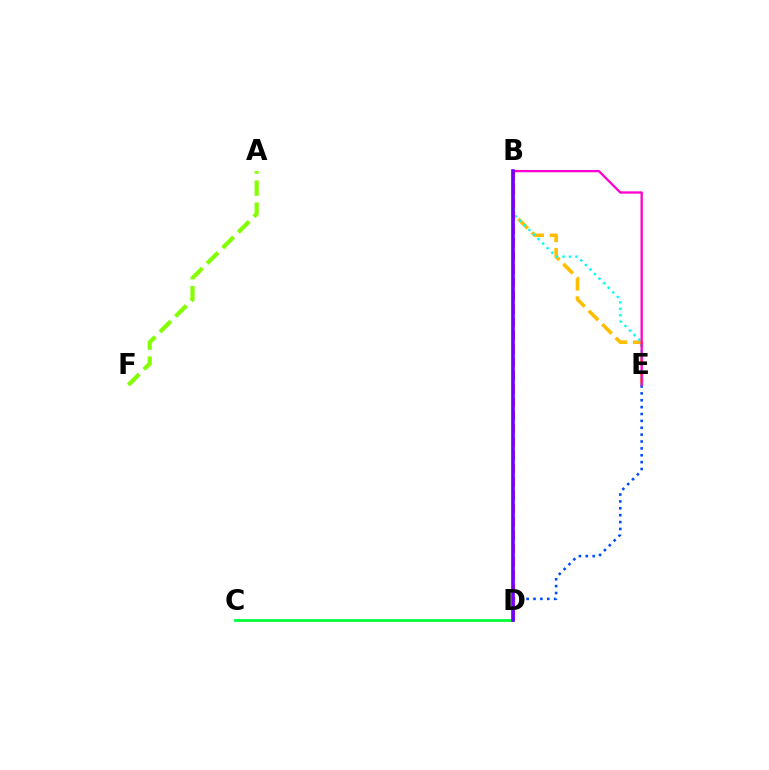{('A', 'F'): [{'color': '#84ff00', 'line_style': 'dashed', 'thickness': 2.99}], ('B', 'E'): [{'color': '#ffbd00', 'line_style': 'dashed', 'thickness': 2.59}, {'color': '#00fff6', 'line_style': 'dotted', 'thickness': 1.75}, {'color': '#ff00cf', 'line_style': 'solid', 'thickness': 1.66}], ('D', 'E'): [{'color': '#004bff', 'line_style': 'dotted', 'thickness': 1.87}], ('C', 'D'): [{'color': '#00ff39', 'line_style': 'solid', 'thickness': 1.99}], ('B', 'D'): [{'color': '#ff0000', 'line_style': 'dashed', 'thickness': 1.81}, {'color': '#7200ff', 'line_style': 'solid', 'thickness': 2.63}]}